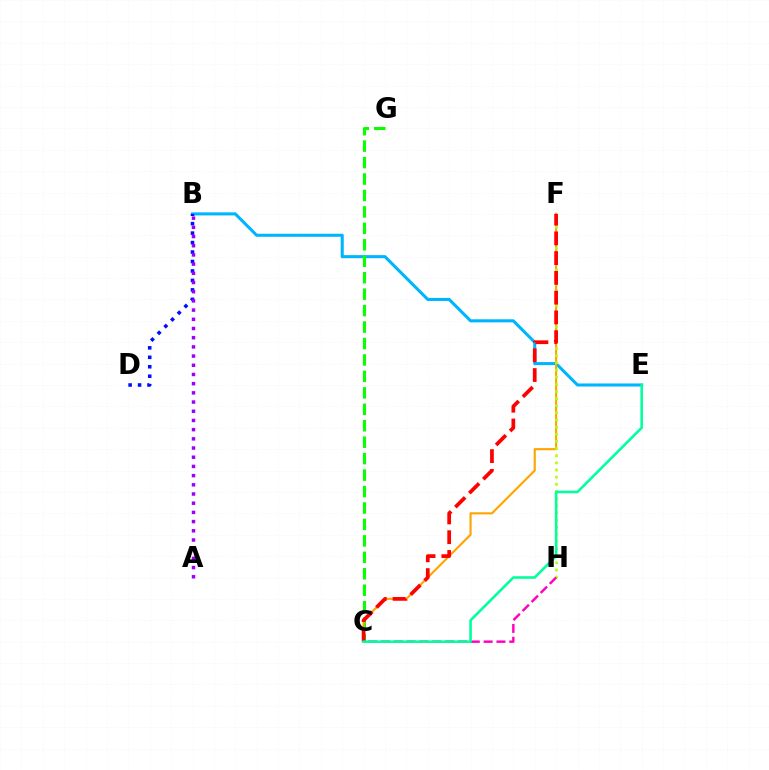{('B', 'E'): [{'color': '#00b5ff', 'line_style': 'solid', 'thickness': 2.21}], ('C', 'G'): [{'color': '#08ff00', 'line_style': 'dashed', 'thickness': 2.23}], ('C', 'F'): [{'color': '#ffa500', 'line_style': 'solid', 'thickness': 1.54}, {'color': '#ff0000', 'line_style': 'dashed', 'thickness': 2.68}], ('F', 'H'): [{'color': '#b3ff00', 'line_style': 'dotted', 'thickness': 1.94}], ('B', 'D'): [{'color': '#0010ff', 'line_style': 'dotted', 'thickness': 2.57}], ('C', 'H'): [{'color': '#ff00bd', 'line_style': 'dashed', 'thickness': 1.74}], ('A', 'B'): [{'color': '#9b00ff', 'line_style': 'dotted', 'thickness': 2.5}], ('C', 'E'): [{'color': '#00ff9d', 'line_style': 'solid', 'thickness': 1.85}]}